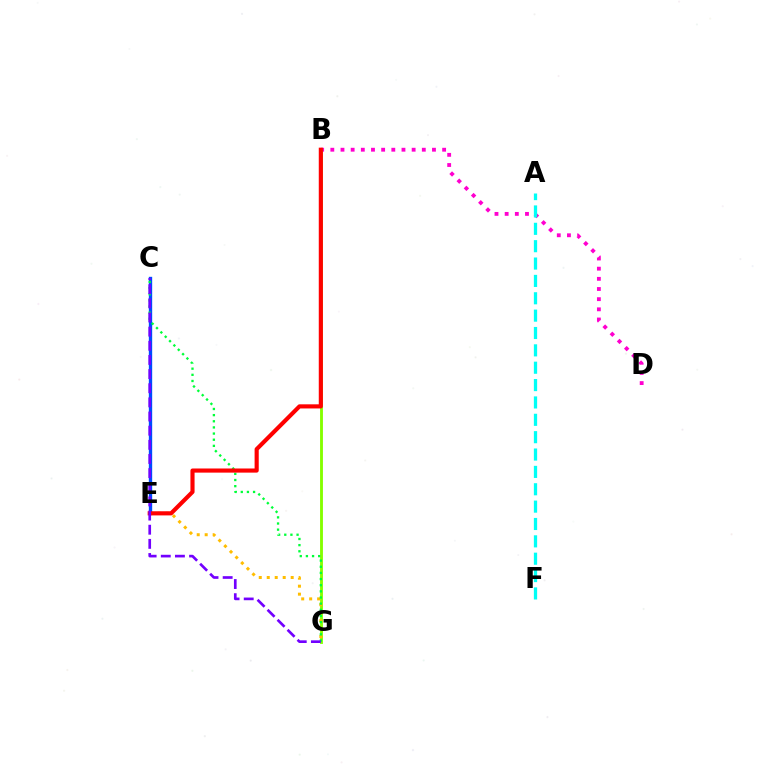{('B', 'D'): [{'color': '#ff00cf', 'line_style': 'dotted', 'thickness': 2.76}], ('B', 'G'): [{'color': '#84ff00', 'line_style': 'solid', 'thickness': 2.06}], ('A', 'F'): [{'color': '#00fff6', 'line_style': 'dashed', 'thickness': 2.36}], ('E', 'G'): [{'color': '#ffbd00', 'line_style': 'dotted', 'thickness': 2.17}], ('C', 'E'): [{'color': '#004bff', 'line_style': 'solid', 'thickness': 2.42}], ('C', 'G'): [{'color': '#00ff39', 'line_style': 'dotted', 'thickness': 1.67}, {'color': '#7200ff', 'line_style': 'dashed', 'thickness': 1.92}], ('B', 'E'): [{'color': '#ff0000', 'line_style': 'solid', 'thickness': 2.98}]}